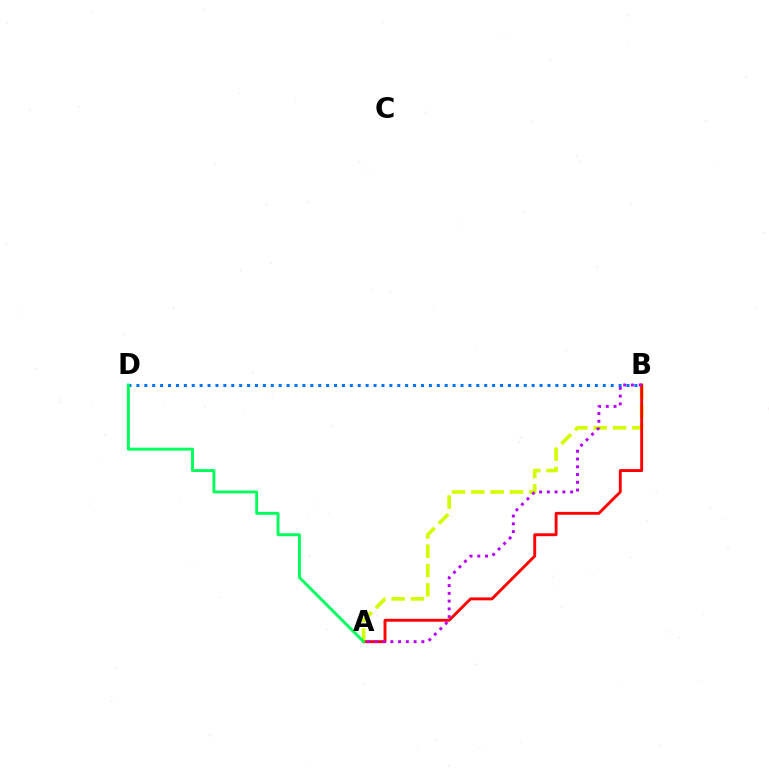{('B', 'D'): [{'color': '#0074ff', 'line_style': 'dotted', 'thickness': 2.15}], ('A', 'B'): [{'color': '#d1ff00', 'line_style': 'dashed', 'thickness': 2.63}, {'color': '#ff0000', 'line_style': 'solid', 'thickness': 2.09}, {'color': '#b900ff', 'line_style': 'dotted', 'thickness': 2.11}], ('A', 'D'): [{'color': '#00ff5c', 'line_style': 'solid', 'thickness': 2.1}]}